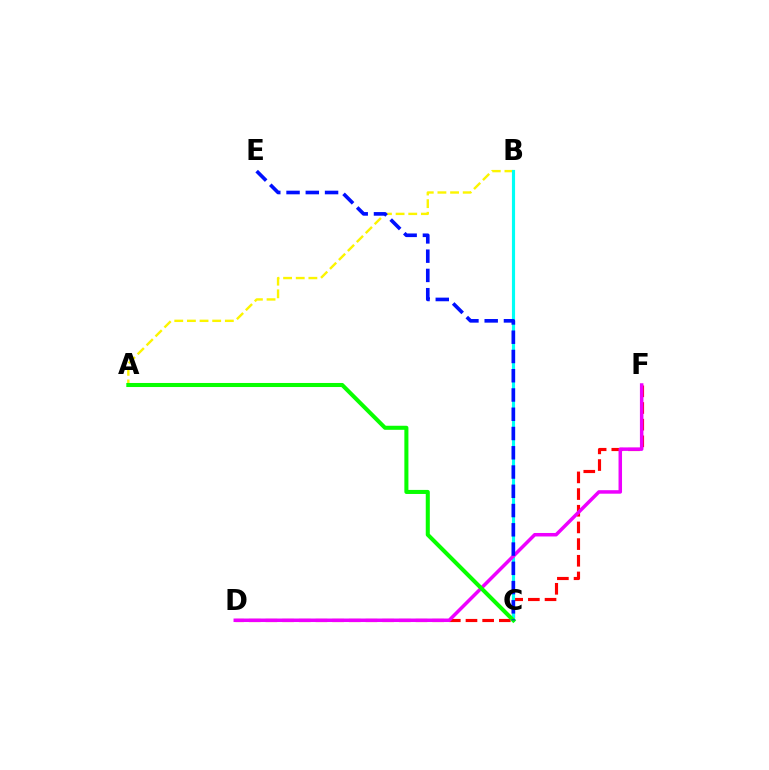{('D', 'F'): [{'color': '#ff0000', 'line_style': 'dashed', 'thickness': 2.27}, {'color': '#ee00ff', 'line_style': 'solid', 'thickness': 2.52}], ('A', 'B'): [{'color': '#fcf500', 'line_style': 'dashed', 'thickness': 1.72}], ('B', 'C'): [{'color': '#00fff6', 'line_style': 'solid', 'thickness': 2.26}], ('A', 'C'): [{'color': '#08ff00', 'line_style': 'solid', 'thickness': 2.92}], ('C', 'E'): [{'color': '#0010ff', 'line_style': 'dashed', 'thickness': 2.62}]}